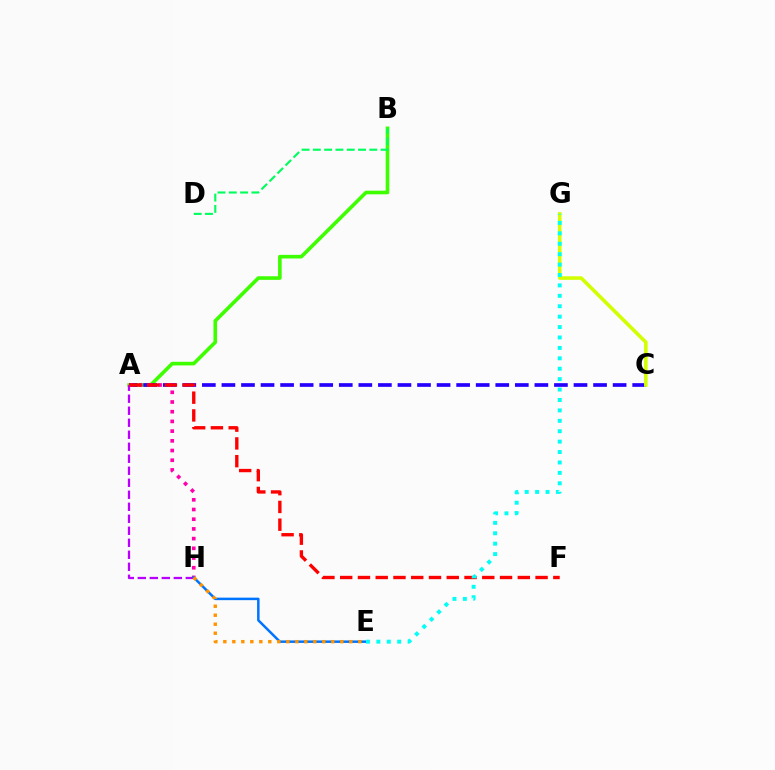{('A', 'B'): [{'color': '#3dff00', 'line_style': 'solid', 'thickness': 2.6}], ('A', 'C'): [{'color': '#2500ff', 'line_style': 'dashed', 'thickness': 2.66}], ('C', 'G'): [{'color': '#d1ff00', 'line_style': 'solid', 'thickness': 2.57}], ('A', 'H'): [{'color': '#ff00ac', 'line_style': 'dotted', 'thickness': 2.64}, {'color': '#b900ff', 'line_style': 'dashed', 'thickness': 1.63}], ('E', 'H'): [{'color': '#0074ff', 'line_style': 'solid', 'thickness': 1.8}, {'color': '#ff9400', 'line_style': 'dotted', 'thickness': 2.44}], ('B', 'D'): [{'color': '#00ff5c', 'line_style': 'dashed', 'thickness': 1.53}], ('A', 'F'): [{'color': '#ff0000', 'line_style': 'dashed', 'thickness': 2.41}], ('E', 'G'): [{'color': '#00fff6', 'line_style': 'dotted', 'thickness': 2.83}]}